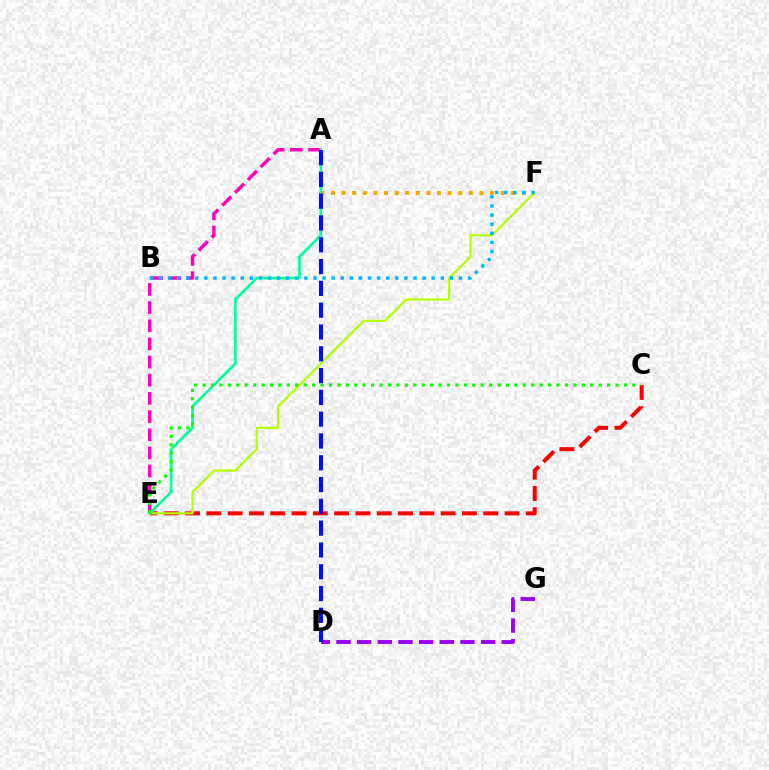{('A', 'E'): [{'color': '#ff00bd', 'line_style': 'dashed', 'thickness': 2.47}, {'color': '#00ff9d', 'line_style': 'solid', 'thickness': 1.91}], ('A', 'F'): [{'color': '#ffa500', 'line_style': 'dotted', 'thickness': 2.88}], ('D', 'G'): [{'color': '#9b00ff', 'line_style': 'dashed', 'thickness': 2.81}], ('C', 'E'): [{'color': '#ff0000', 'line_style': 'dashed', 'thickness': 2.89}, {'color': '#08ff00', 'line_style': 'dotted', 'thickness': 2.29}], ('E', 'F'): [{'color': '#b3ff00', 'line_style': 'solid', 'thickness': 1.6}], ('B', 'F'): [{'color': '#00b5ff', 'line_style': 'dotted', 'thickness': 2.47}], ('A', 'D'): [{'color': '#0010ff', 'line_style': 'dashed', 'thickness': 2.96}]}